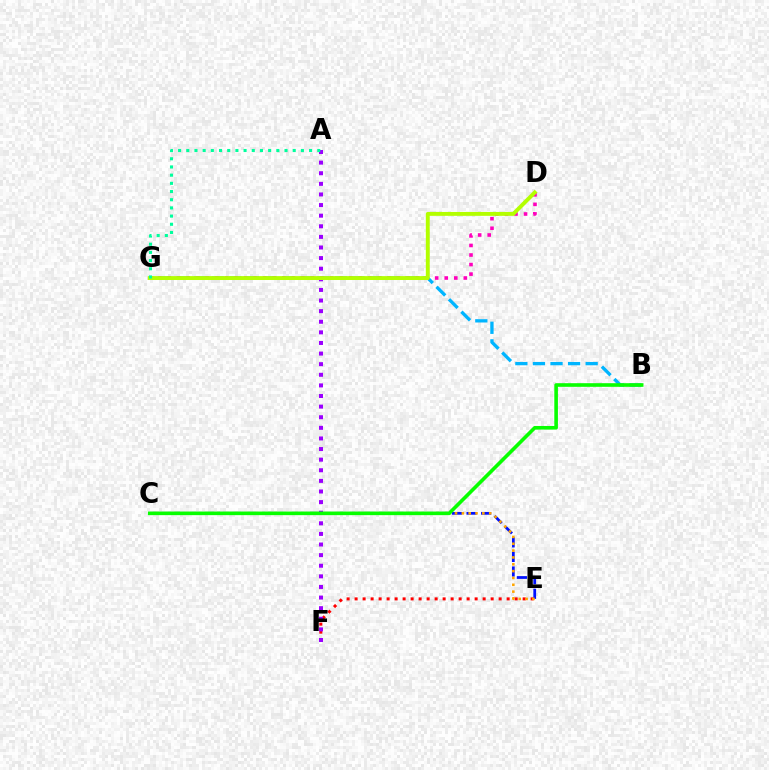{('E', 'F'): [{'color': '#ff0000', 'line_style': 'dotted', 'thickness': 2.17}], ('B', 'G'): [{'color': '#00b5ff', 'line_style': 'dashed', 'thickness': 2.39}], ('C', 'E'): [{'color': '#0010ff', 'line_style': 'dashed', 'thickness': 1.98}, {'color': '#ffa500', 'line_style': 'dotted', 'thickness': 1.86}], ('A', 'F'): [{'color': '#9b00ff', 'line_style': 'dotted', 'thickness': 2.88}], ('D', 'G'): [{'color': '#ff00bd', 'line_style': 'dotted', 'thickness': 2.6}, {'color': '#b3ff00', 'line_style': 'solid', 'thickness': 2.81}], ('A', 'G'): [{'color': '#00ff9d', 'line_style': 'dotted', 'thickness': 2.22}], ('B', 'C'): [{'color': '#08ff00', 'line_style': 'solid', 'thickness': 2.6}]}